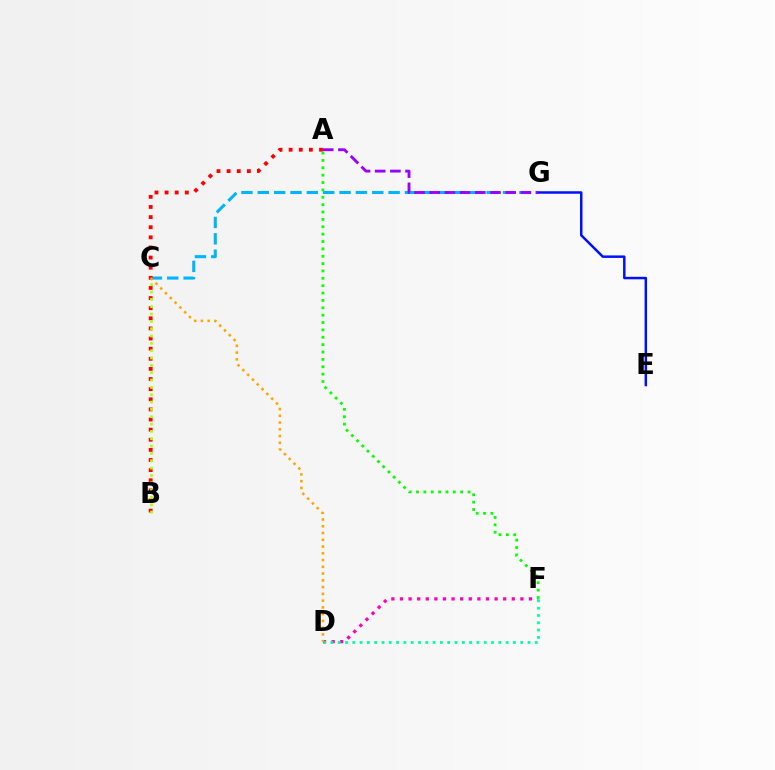{('C', 'G'): [{'color': '#00b5ff', 'line_style': 'dashed', 'thickness': 2.22}], ('A', 'B'): [{'color': '#ff0000', 'line_style': 'dotted', 'thickness': 2.75}], ('B', 'C'): [{'color': '#b3ff00', 'line_style': 'dotted', 'thickness': 1.99}], ('E', 'G'): [{'color': '#0010ff', 'line_style': 'solid', 'thickness': 1.79}], ('D', 'F'): [{'color': '#ff00bd', 'line_style': 'dotted', 'thickness': 2.34}, {'color': '#00ff9d', 'line_style': 'dotted', 'thickness': 1.98}], ('A', 'G'): [{'color': '#9b00ff', 'line_style': 'dashed', 'thickness': 2.06}], ('A', 'F'): [{'color': '#08ff00', 'line_style': 'dotted', 'thickness': 2.0}], ('C', 'D'): [{'color': '#ffa500', 'line_style': 'dotted', 'thickness': 1.84}]}